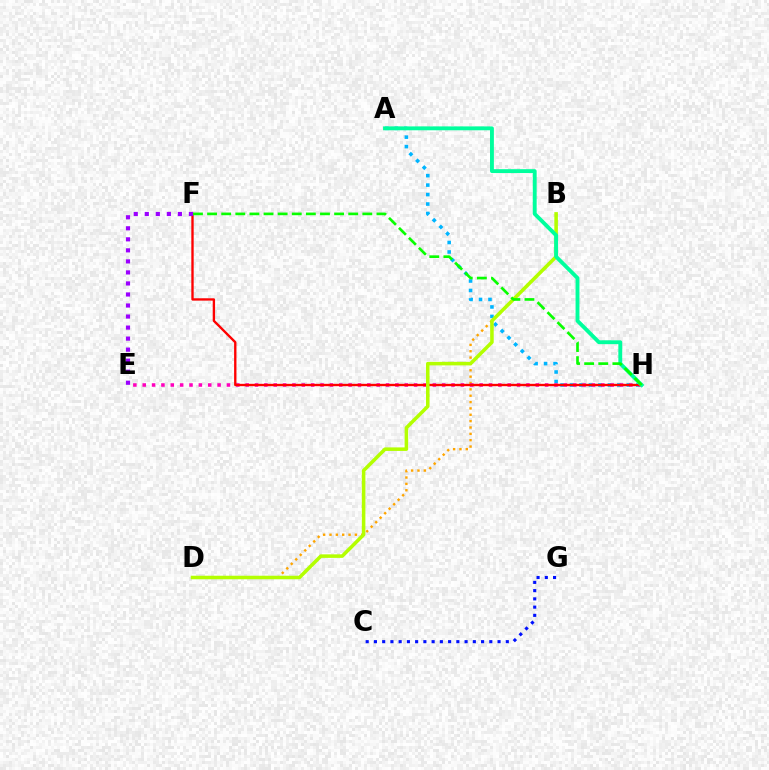{('A', 'H'): [{'color': '#00b5ff', 'line_style': 'dotted', 'thickness': 2.57}, {'color': '#00ff9d', 'line_style': 'solid', 'thickness': 2.79}], ('B', 'D'): [{'color': '#ffa500', 'line_style': 'dotted', 'thickness': 1.73}, {'color': '#b3ff00', 'line_style': 'solid', 'thickness': 2.55}], ('E', 'H'): [{'color': '#ff00bd', 'line_style': 'dotted', 'thickness': 2.54}], ('F', 'H'): [{'color': '#ff0000', 'line_style': 'solid', 'thickness': 1.69}, {'color': '#08ff00', 'line_style': 'dashed', 'thickness': 1.92}], ('C', 'G'): [{'color': '#0010ff', 'line_style': 'dotted', 'thickness': 2.24}], ('E', 'F'): [{'color': '#9b00ff', 'line_style': 'dotted', 'thickness': 3.0}]}